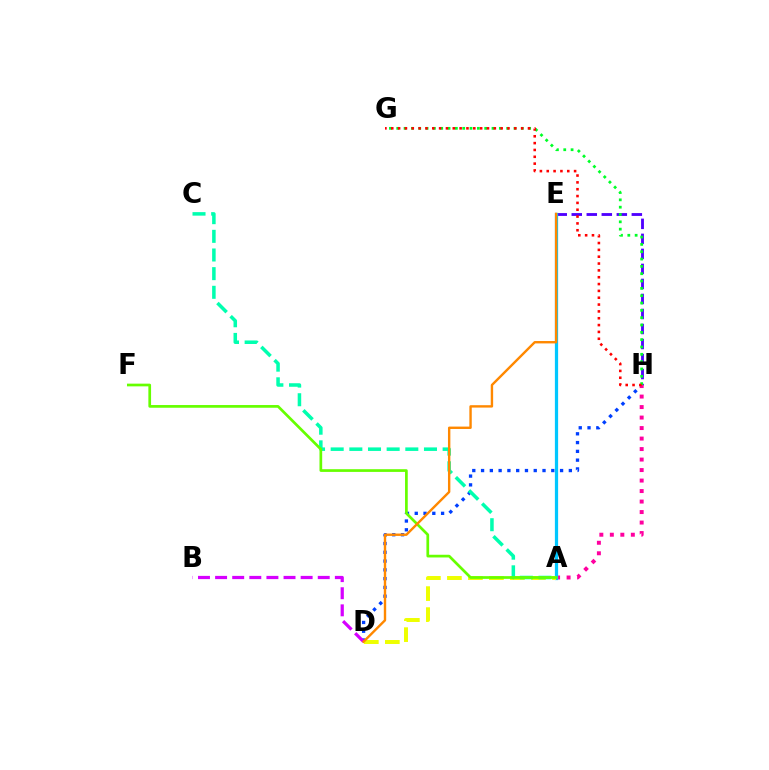{('D', 'H'): [{'color': '#003fff', 'line_style': 'dotted', 'thickness': 2.39}], ('E', 'H'): [{'color': '#4f00ff', 'line_style': 'dashed', 'thickness': 2.04}], ('A', 'H'): [{'color': '#ff00a0', 'line_style': 'dotted', 'thickness': 2.85}], ('B', 'D'): [{'color': '#d600ff', 'line_style': 'dashed', 'thickness': 2.32}], ('A', 'E'): [{'color': '#00c7ff', 'line_style': 'solid', 'thickness': 2.33}], ('G', 'H'): [{'color': '#00ff27', 'line_style': 'dotted', 'thickness': 1.99}, {'color': '#ff0000', 'line_style': 'dotted', 'thickness': 1.86}], ('A', 'D'): [{'color': '#eeff00', 'line_style': 'dashed', 'thickness': 2.85}], ('A', 'C'): [{'color': '#00ffaf', 'line_style': 'dashed', 'thickness': 2.53}], ('A', 'F'): [{'color': '#66ff00', 'line_style': 'solid', 'thickness': 1.95}], ('D', 'E'): [{'color': '#ff8800', 'line_style': 'solid', 'thickness': 1.72}]}